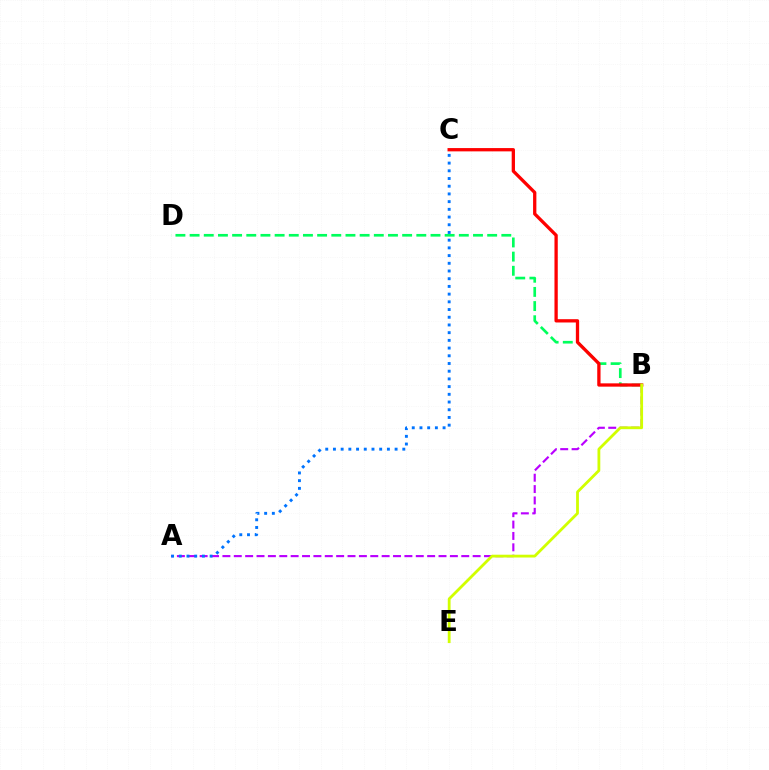{('B', 'D'): [{'color': '#00ff5c', 'line_style': 'dashed', 'thickness': 1.92}], ('A', 'B'): [{'color': '#b900ff', 'line_style': 'dashed', 'thickness': 1.55}], ('B', 'C'): [{'color': '#ff0000', 'line_style': 'solid', 'thickness': 2.37}], ('B', 'E'): [{'color': '#d1ff00', 'line_style': 'solid', 'thickness': 2.02}], ('A', 'C'): [{'color': '#0074ff', 'line_style': 'dotted', 'thickness': 2.09}]}